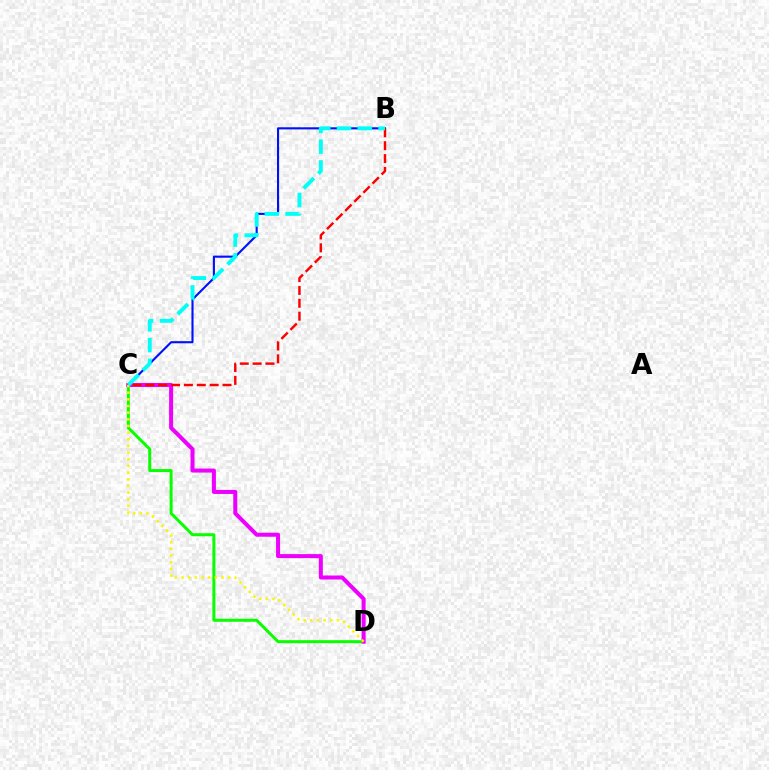{('B', 'C'): [{'color': '#0010ff', 'line_style': 'solid', 'thickness': 1.52}, {'color': '#ff0000', 'line_style': 'dashed', 'thickness': 1.75}, {'color': '#00fff6', 'line_style': 'dashed', 'thickness': 2.82}], ('C', 'D'): [{'color': '#08ff00', 'line_style': 'solid', 'thickness': 2.15}, {'color': '#ee00ff', 'line_style': 'solid', 'thickness': 2.89}, {'color': '#fcf500', 'line_style': 'dotted', 'thickness': 1.81}]}